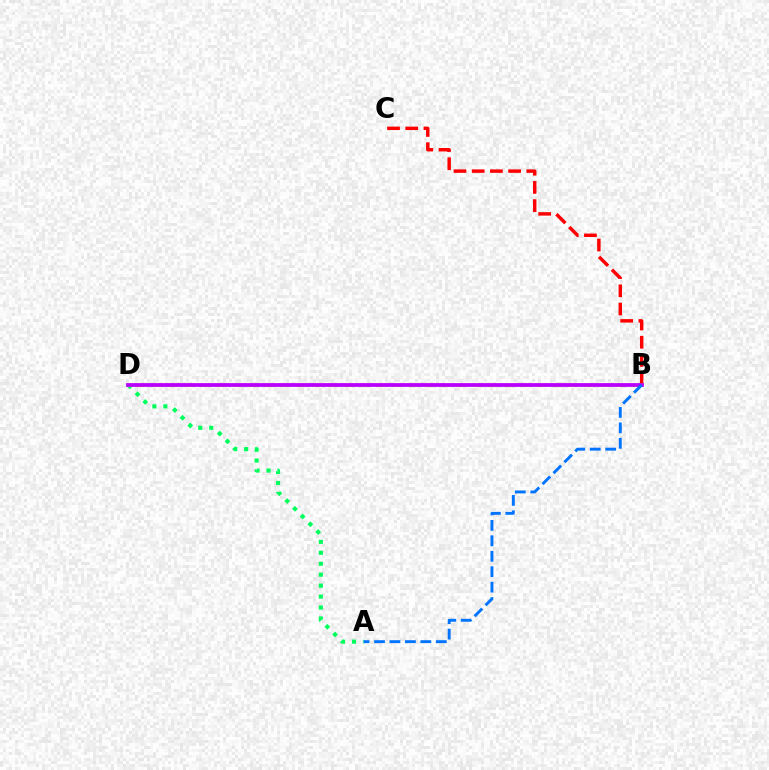{('B', 'C'): [{'color': '#ff0000', 'line_style': 'dashed', 'thickness': 2.47}], ('A', 'D'): [{'color': '#00ff5c', 'line_style': 'dotted', 'thickness': 2.97}], ('B', 'D'): [{'color': '#d1ff00', 'line_style': 'dashed', 'thickness': 2.17}, {'color': '#b900ff', 'line_style': 'solid', 'thickness': 2.71}], ('A', 'B'): [{'color': '#0074ff', 'line_style': 'dashed', 'thickness': 2.1}]}